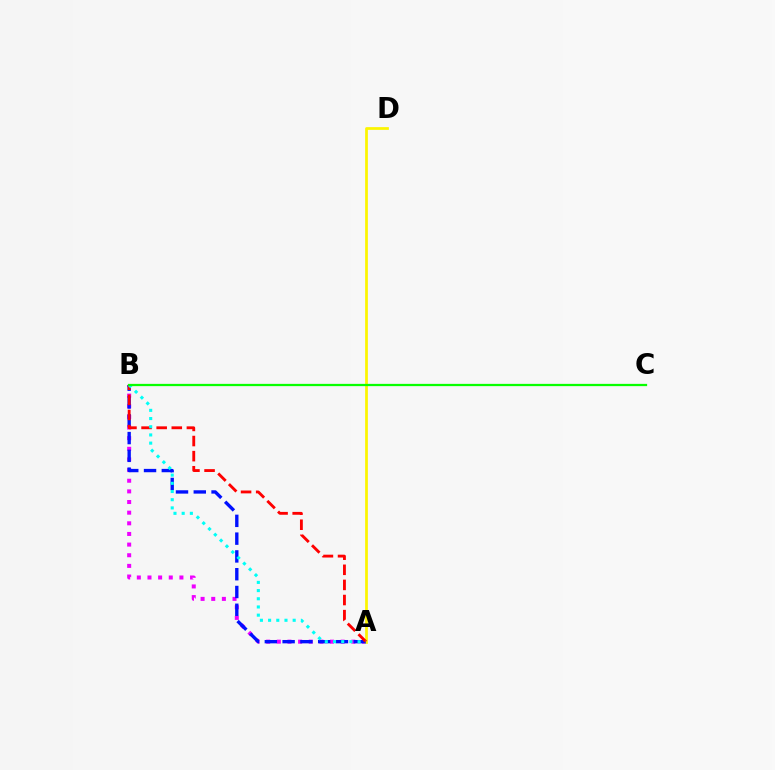{('A', 'B'): [{'color': '#ee00ff', 'line_style': 'dotted', 'thickness': 2.89}, {'color': '#0010ff', 'line_style': 'dashed', 'thickness': 2.42}, {'color': '#ff0000', 'line_style': 'dashed', 'thickness': 2.05}, {'color': '#00fff6', 'line_style': 'dotted', 'thickness': 2.23}], ('A', 'D'): [{'color': '#fcf500', 'line_style': 'solid', 'thickness': 1.97}], ('B', 'C'): [{'color': '#08ff00', 'line_style': 'solid', 'thickness': 1.63}]}